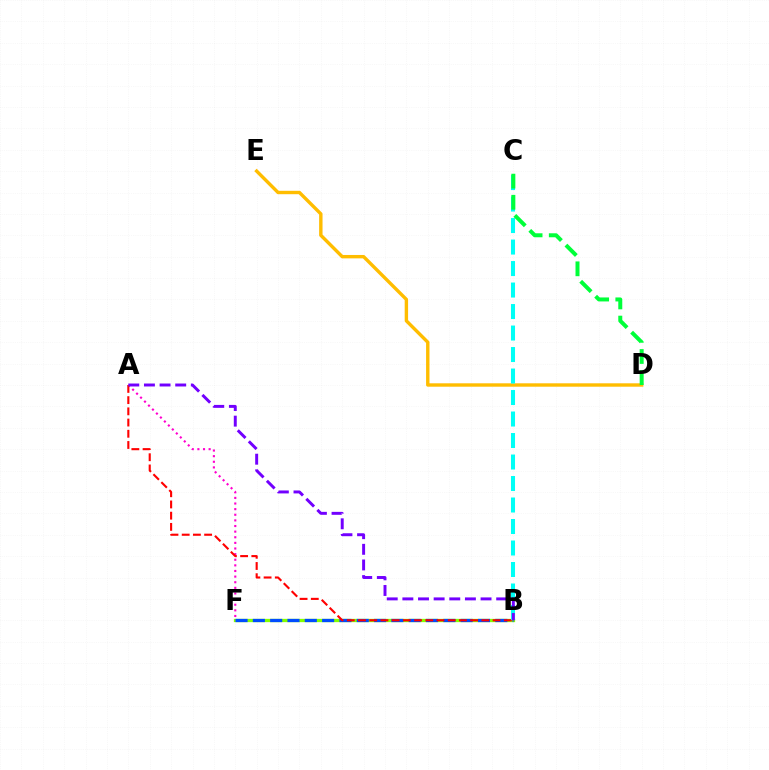{('B', 'F'): [{'color': '#84ff00', 'line_style': 'solid', 'thickness': 2.38}, {'color': '#004bff', 'line_style': 'dashed', 'thickness': 2.35}], ('A', 'F'): [{'color': '#ff00cf', 'line_style': 'dotted', 'thickness': 1.53}], ('A', 'B'): [{'color': '#ff0000', 'line_style': 'dashed', 'thickness': 1.52}, {'color': '#7200ff', 'line_style': 'dashed', 'thickness': 2.12}], ('D', 'E'): [{'color': '#ffbd00', 'line_style': 'solid', 'thickness': 2.45}], ('B', 'C'): [{'color': '#00fff6', 'line_style': 'dashed', 'thickness': 2.92}], ('C', 'D'): [{'color': '#00ff39', 'line_style': 'dashed', 'thickness': 2.87}]}